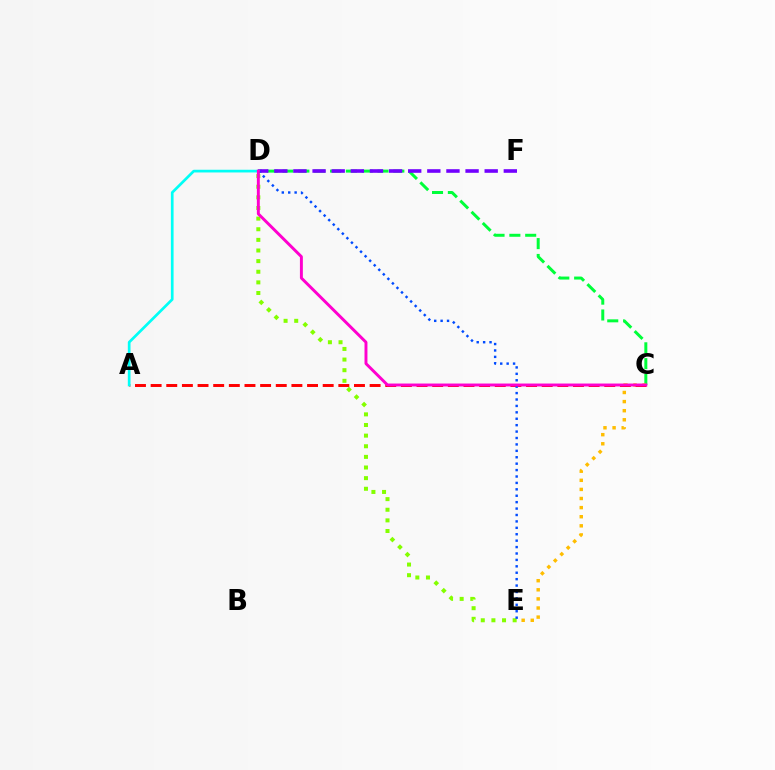{('C', 'D'): [{'color': '#00ff39', 'line_style': 'dashed', 'thickness': 2.15}, {'color': '#ff00cf', 'line_style': 'solid', 'thickness': 2.11}], ('D', 'F'): [{'color': '#7200ff', 'line_style': 'dashed', 'thickness': 2.6}], ('C', 'E'): [{'color': '#ffbd00', 'line_style': 'dotted', 'thickness': 2.47}], ('A', 'C'): [{'color': '#ff0000', 'line_style': 'dashed', 'thickness': 2.13}], ('D', 'E'): [{'color': '#84ff00', 'line_style': 'dotted', 'thickness': 2.89}, {'color': '#004bff', 'line_style': 'dotted', 'thickness': 1.74}], ('A', 'D'): [{'color': '#00fff6', 'line_style': 'solid', 'thickness': 1.94}]}